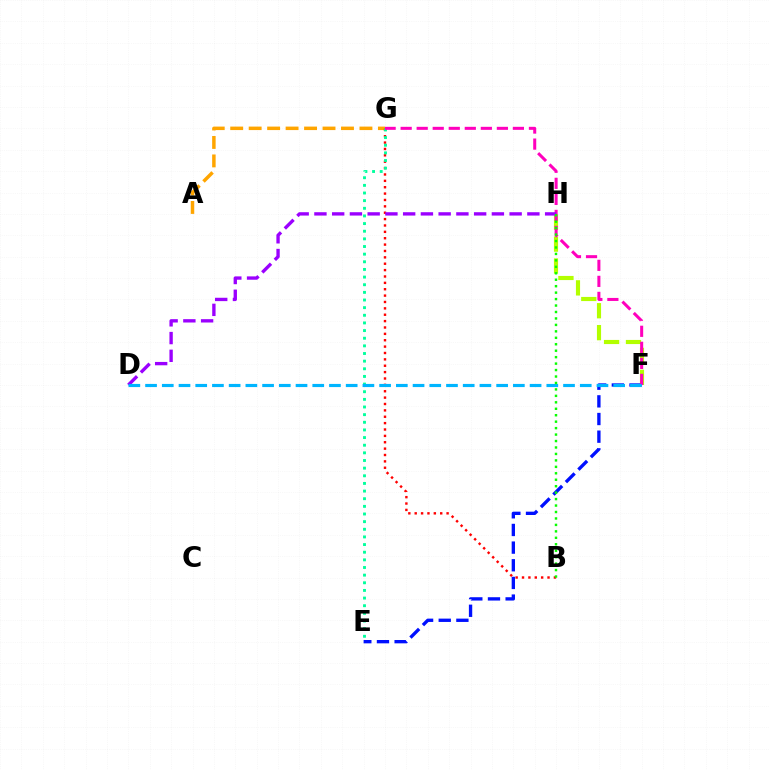{('A', 'G'): [{'color': '#ffa500', 'line_style': 'dashed', 'thickness': 2.51}], ('B', 'G'): [{'color': '#ff0000', 'line_style': 'dotted', 'thickness': 1.73}], ('E', 'G'): [{'color': '#00ff9d', 'line_style': 'dotted', 'thickness': 2.08}], ('F', 'H'): [{'color': '#b3ff00', 'line_style': 'dashed', 'thickness': 2.98}], ('E', 'F'): [{'color': '#0010ff', 'line_style': 'dashed', 'thickness': 2.4}], ('F', 'G'): [{'color': '#ff00bd', 'line_style': 'dashed', 'thickness': 2.18}], ('D', 'H'): [{'color': '#9b00ff', 'line_style': 'dashed', 'thickness': 2.41}], ('D', 'F'): [{'color': '#00b5ff', 'line_style': 'dashed', 'thickness': 2.27}], ('B', 'H'): [{'color': '#08ff00', 'line_style': 'dotted', 'thickness': 1.75}]}